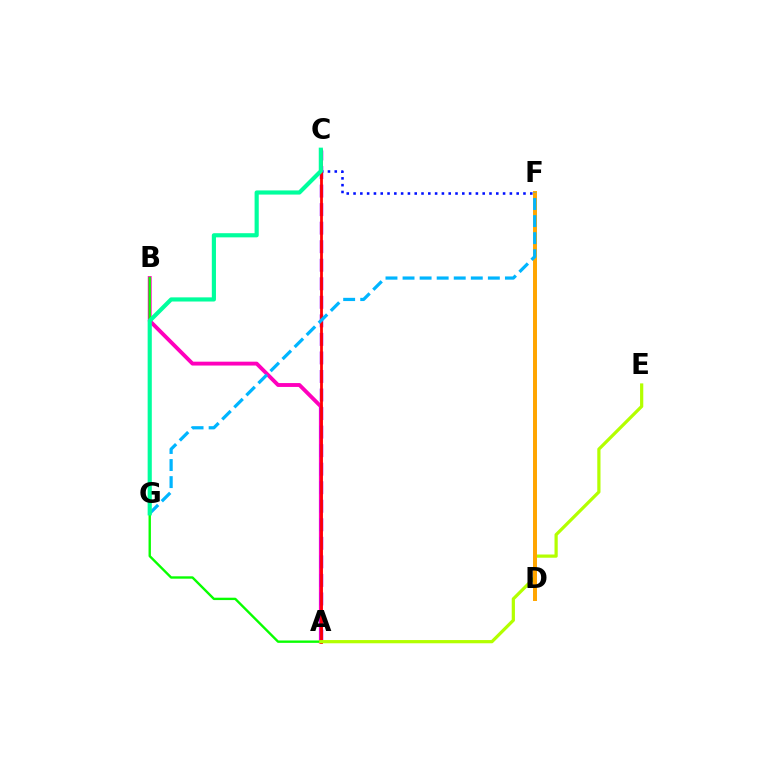{('A', 'B'): [{'color': '#ff00bd', 'line_style': 'solid', 'thickness': 2.78}, {'color': '#08ff00', 'line_style': 'solid', 'thickness': 1.71}], ('A', 'C'): [{'color': '#9b00ff', 'line_style': 'dashed', 'thickness': 2.52}, {'color': '#ff0000', 'line_style': 'solid', 'thickness': 2.01}], ('C', 'F'): [{'color': '#0010ff', 'line_style': 'dotted', 'thickness': 1.85}], ('A', 'E'): [{'color': '#b3ff00', 'line_style': 'solid', 'thickness': 2.32}], ('D', 'F'): [{'color': '#ffa500', 'line_style': 'solid', 'thickness': 2.86}], ('F', 'G'): [{'color': '#00b5ff', 'line_style': 'dashed', 'thickness': 2.32}], ('C', 'G'): [{'color': '#00ff9d', 'line_style': 'solid', 'thickness': 2.99}]}